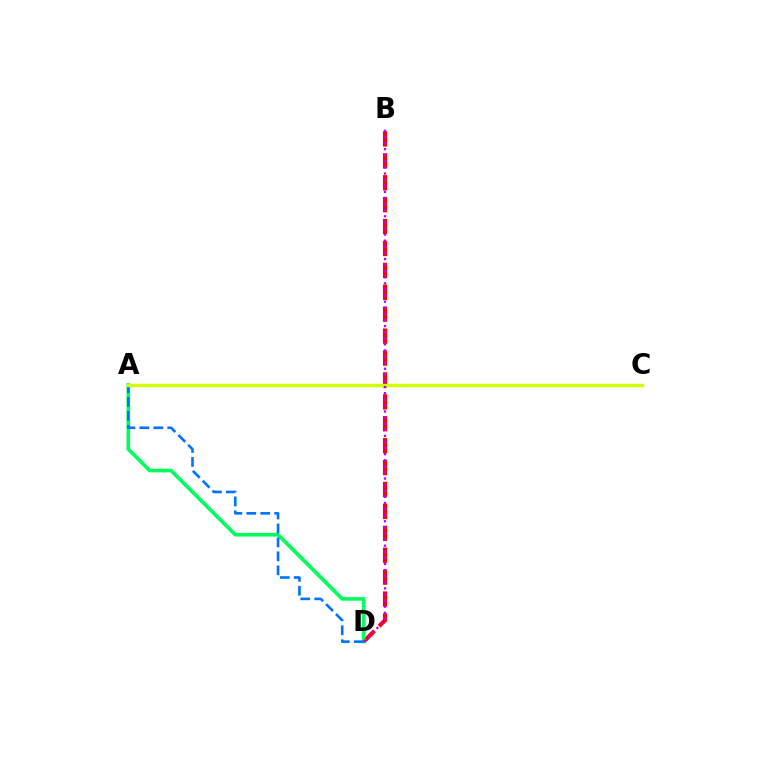{('B', 'D'): [{'color': '#ff0000', 'line_style': 'dashed', 'thickness': 2.98}, {'color': '#b900ff', 'line_style': 'dotted', 'thickness': 1.66}], ('A', 'D'): [{'color': '#00ff5c', 'line_style': 'solid', 'thickness': 2.63}, {'color': '#0074ff', 'line_style': 'dashed', 'thickness': 1.9}], ('A', 'C'): [{'color': '#d1ff00', 'line_style': 'solid', 'thickness': 2.49}]}